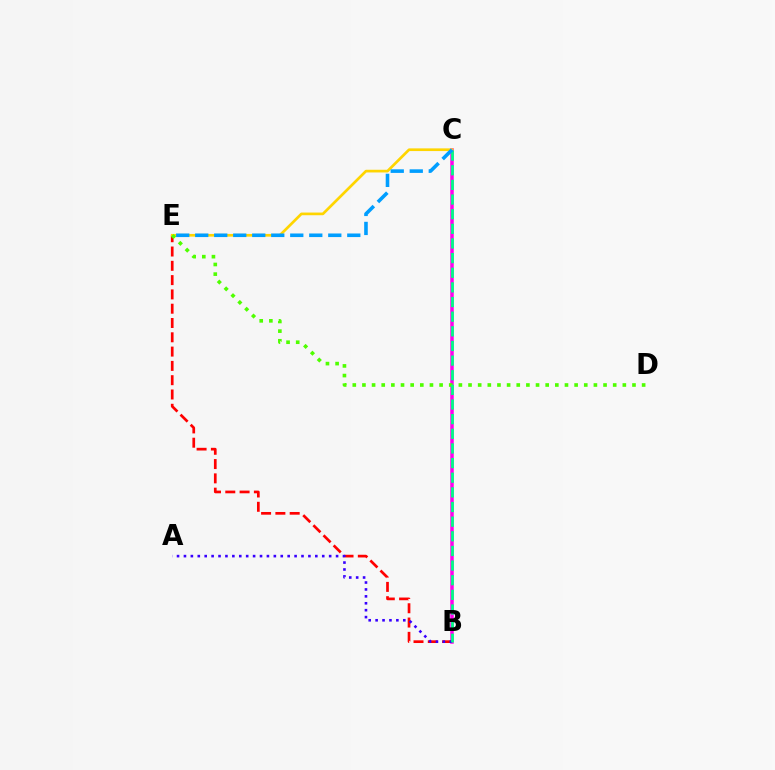{('B', 'C'): [{'color': '#ff00ed', 'line_style': 'solid', 'thickness': 2.52}, {'color': '#00ff86', 'line_style': 'dashed', 'thickness': 1.99}], ('B', 'E'): [{'color': '#ff0000', 'line_style': 'dashed', 'thickness': 1.94}], ('C', 'E'): [{'color': '#ffd500', 'line_style': 'solid', 'thickness': 1.93}, {'color': '#009eff', 'line_style': 'dashed', 'thickness': 2.58}], ('D', 'E'): [{'color': '#4fff00', 'line_style': 'dotted', 'thickness': 2.62}], ('A', 'B'): [{'color': '#3700ff', 'line_style': 'dotted', 'thickness': 1.88}]}